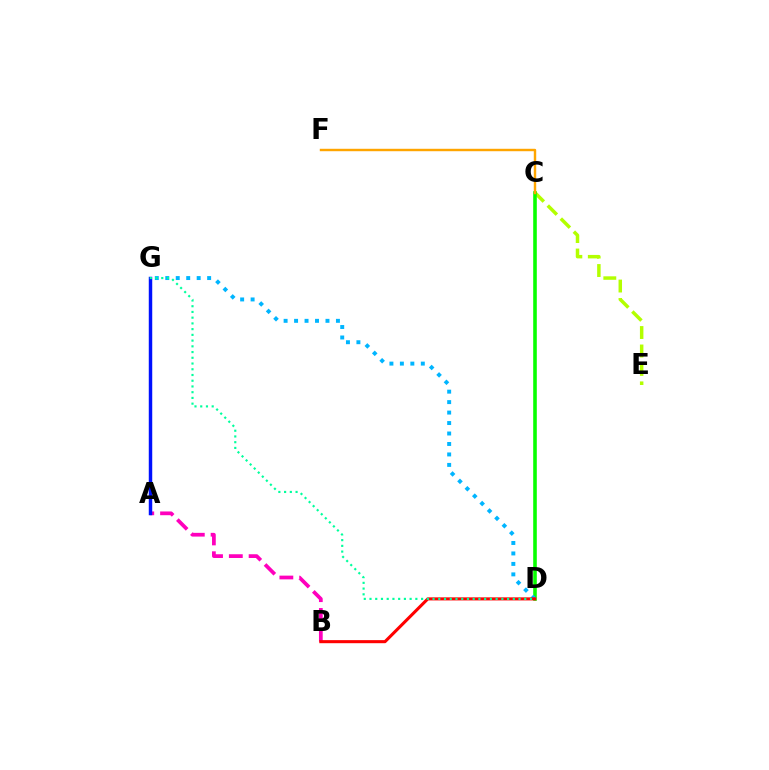{('C', 'E'): [{'color': '#b3ff00', 'line_style': 'dashed', 'thickness': 2.51}], ('C', 'D'): [{'color': '#08ff00', 'line_style': 'solid', 'thickness': 2.59}], ('A', 'B'): [{'color': '#ff00bd', 'line_style': 'dashed', 'thickness': 2.69}], ('D', 'G'): [{'color': '#00b5ff', 'line_style': 'dotted', 'thickness': 2.84}, {'color': '#00ff9d', 'line_style': 'dotted', 'thickness': 1.56}], ('C', 'F'): [{'color': '#ffa500', 'line_style': 'solid', 'thickness': 1.75}], ('A', 'G'): [{'color': '#9b00ff', 'line_style': 'dotted', 'thickness': 2.17}, {'color': '#0010ff', 'line_style': 'solid', 'thickness': 2.49}], ('B', 'D'): [{'color': '#ff0000', 'line_style': 'solid', 'thickness': 2.21}]}